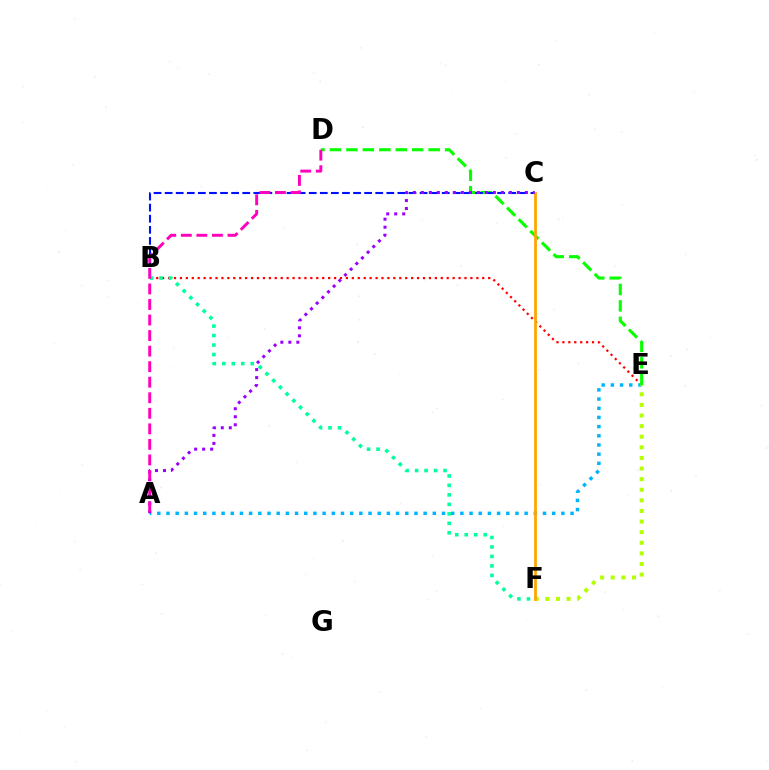{('B', 'E'): [{'color': '#ff0000', 'line_style': 'dotted', 'thickness': 1.61}], ('A', 'E'): [{'color': '#00b5ff', 'line_style': 'dotted', 'thickness': 2.5}], ('B', 'F'): [{'color': '#00ff9d', 'line_style': 'dotted', 'thickness': 2.58}], ('D', 'E'): [{'color': '#08ff00', 'line_style': 'dashed', 'thickness': 2.23}], ('B', 'C'): [{'color': '#0010ff', 'line_style': 'dashed', 'thickness': 1.51}], ('E', 'F'): [{'color': '#b3ff00', 'line_style': 'dotted', 'thickness': 2.88}], ('C', 'F'): [{'color': '#ffa500', 'line_style': 'solid', 'thickness': 1.99}], ('A', 'C'): [{'color': '#9b00ff', 'line_style': 'dotted', 'thickness': 2.17}], ('A', 'D'): [{'color': '#ff00bd', 'line_style': 'dashed', 'thickness': 2.11}]}